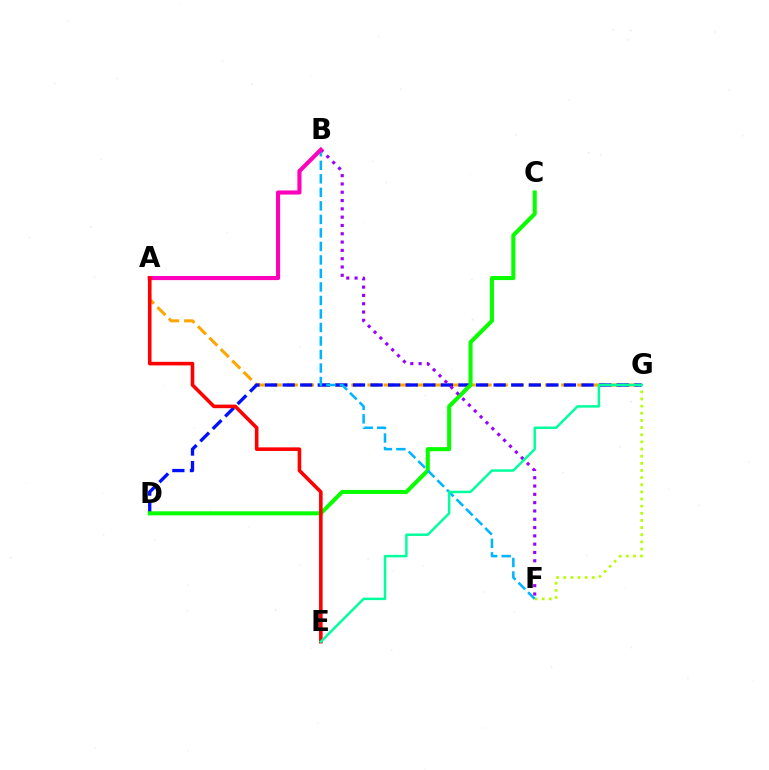{('A', 'G'): [{'color': '#ffa500', 'line_style': 'dashed', 'thickness': 2.19}], ('D', 'G'): [{'color': '#0010ff', 'line_style': 'dashed', 'thickness': 2.39}], ('C', 'D'): [{'color': '#08ff00', 'line_style': 'solid', 'thickness': 2.92}], ('B', 'F'): [{'color': '#9b00ff', 'line_style': 'dotted', 'thickness': 2.26}, {'color': '#00b5ff', 'line_style': 'dashed', 'thickness': 1.84}], ('F', 'G'): [{'color': '#b3ff00', 'line_style': 'dotted', 'thickness': 1.94}], ('A', 'B'): [{'color': '#ff00bd', 'line_style': 'solid', 'thickness': 2.96}], ('A', 'E'): [{'color': '#ff0000', 'line_style': 'solid', 'thickness': 2.58}], ('E', 'G'): [{'color': '#00ff9d', 'line_style': 'solid', 'thickness': 1.78}]}